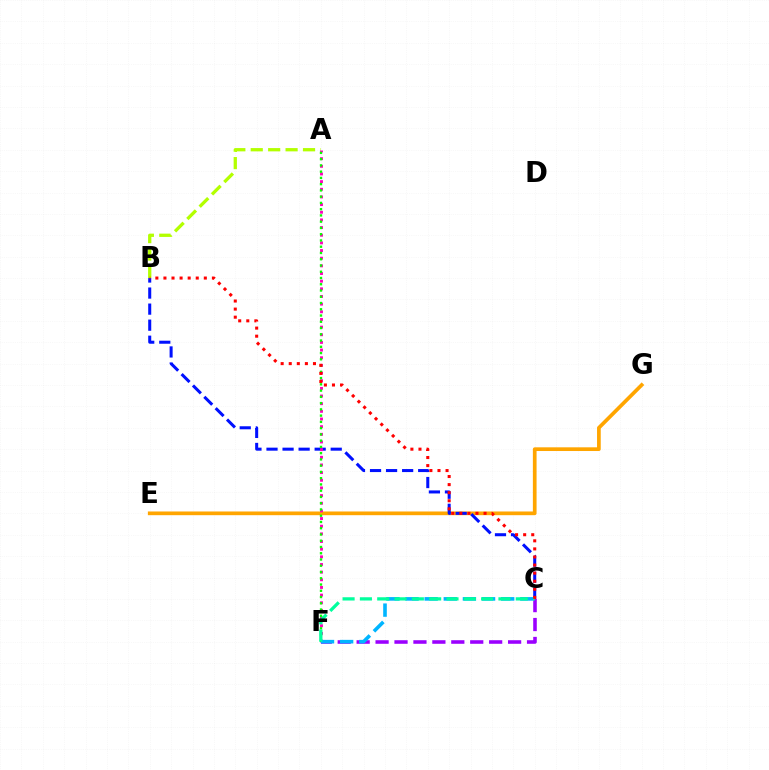{('A', 'B'): [{'color': '#b3ff00', 'line_style': 'dashed', 'thickness': 2.37}], ('C', 'F'): [{'color': '#9b00ff', 'line_style': 'dashed', 'thickness': 2.57}, {'color': '#00b5ff', 'line_style': 'dashed', 'thickness': 2.6}, {'color': '#00ff9d', 'line_style': 'dashed', 'thickness': 2.35}], ('E', 'G'): [{'color': '#ffa500', 'line_style': 'solid', 'thickness': 2.67}], ('B', 'C'): [{'color': '#0010ff', 'line_style': 'dashed', 'thickness': 2.18}, {'color': '#ff0000', 'line_style': 'dotted', 'thickness': 2.19}], ('A', 'F'): [{'color': '#ff00bd', 'line_style': 'dotted', 'thickness': 2.08}, {'color': '#08ff00', 'line_style': 'dotted', 'thickness': 1.7}]}